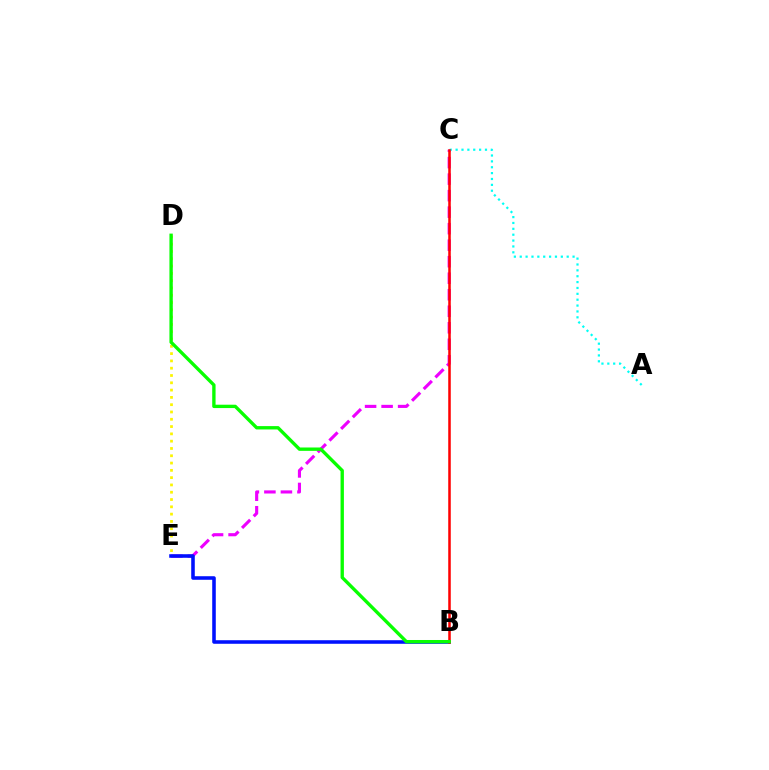{('C', 'E'): [{'color': '#ee00ff', 'line_style': 'dashed', 'thickness': 2.24}], ('B', 'E'): [{'color': '#0010ff', 'line_style': 'solid', 'thickness': 2.57}], ('A', 'C'): [{'color': '#00fff6', 'line_style': 'dotted', 'thickness': 1.6}], ('B', 'C'): [{'color': '#ff0000', 'line_style': 'solid', 'thickness': 1.82}], ('D', 'E'): [{'color': '#fcf500', 'line_style': 'dotted', 'thickness': 1.98}], ('B', 'D'): [{'color': '#08ff00', 'line_style': 'solid', 'thickness': 2.41}]}